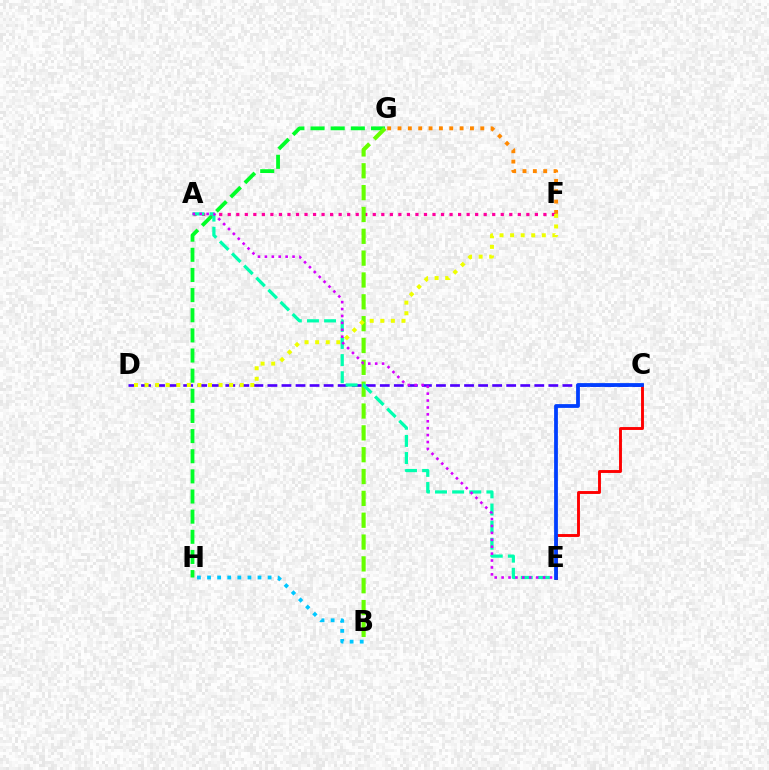{('F', 'G'): [{'color': '#ff8800', 'line_style': 'dotted', 'thickness': 2.81}], ('B', 'H'): [{'color': '#00c7ff', 'line_style': 'dotted', 'thickness': 2.74}], ('G', 'H'): [{'color': '#00ff27', 'line_style': 'dashed', 'thickness': 2.74}], ('A', 'F'): [{'color': '#ff00a0', 'line_style': 'dotted', 'thickness': 2.32}], ('B', 'G'): [{'color': '#66ff00', 'line_style': 'dashed', 'thickness': 2.97}], ('C', 'D'): [{'color': '#4f00ff', 'line_style': 'dashed', 'thickness': 1.91}], ('C', 'E'): [{'color': '#ff0000', 'line_style': 'solid', 'thickness': 2.09}, {'color': '#003fff', 'line_style': 'solid', 'thickness': 2.72}], ('D', 'F'): [{'color': '#eeff00', 'line_style': 'dotted', 'thickness': 2.87}], ('A', 'E'): [{'color': '#00ffaf', 'line_style': 'dashed', 'thickness': 2.33}, {'color': '#d600ff', 'line_style': 'dotted', 'thickness': 1.88}]}